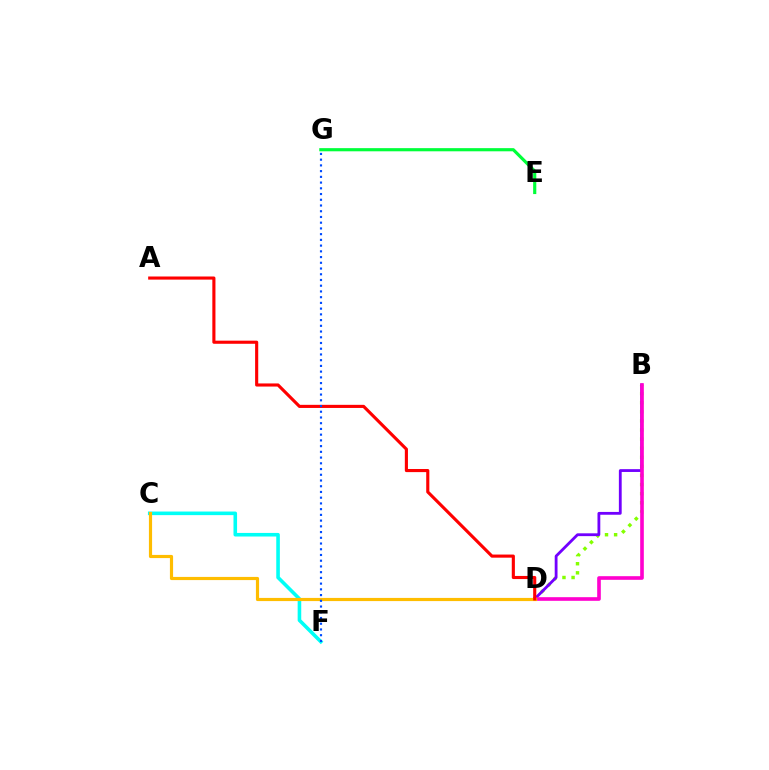{('B', 'D'): [{'color': '#84ff00', 'line_style': 'dotted', 'thickness': 2.47}, {'color': '#7200ff', 'line_style': 'solid', 'thickness': 2.02}, {'color': '#ff00cf', 'line_style': 'solid', 'thickness': 2.62}], ('C', 'F'): [{'color': '#00fff6', 'line_style': 'solid', 'thickness': 2.58}], ('E', 'G'): [{'color': '#00ff39', 'line_style': 'solid', 'thickness': 2.27}], ('C', 'D'): [{'color': '#ffbd00', 'line_style': 'solid', 'thickness': 2.28}], ('A', 'D'): [{'color': '#ff0000', 'line_style': 'solid', 'thickness': 2.24}], ('F', 'G'): [{'color': '#004bff', 'line_style': 'dotted', 'thickness': 1.56}]}